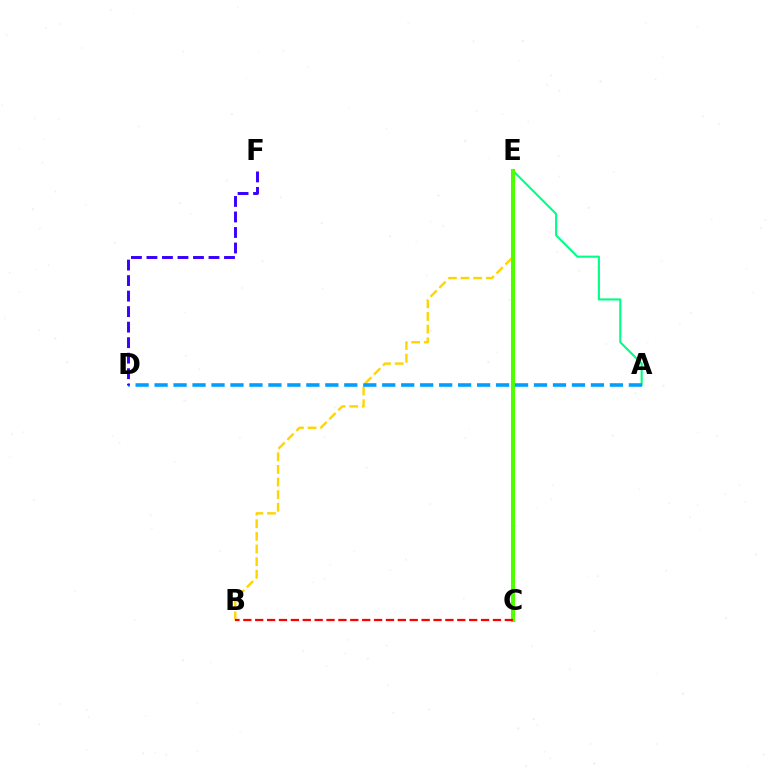{('C', 'E'): [{'color': '#ff00ed', 'line_style': 'solid', 'thickness': 2.07}, {'color': '#4fff00', 'line_style': 'solid', 'thickness': 2.94}], ('A', 'E'): [{'color': '#00ff86', 'line_style': 'solid', 'thickness': 1.51}], ('B', 'E'): [{'color': '#ffd500', 'line_style': 'dashed', 'thickness': 1.71}], ('A', 'D'): [{'color': '#009eff', 'line_style': 'dashed', 'thickness': 2.58}], ('D', 'F'): [{'color': '#3700ff', 'line_style': 'dashed', 'thickness': 2.11}], ('B', 'C'): [{'color': '#ff0000', 'line_style': 'dashed', 'thickness': 1.61}]}